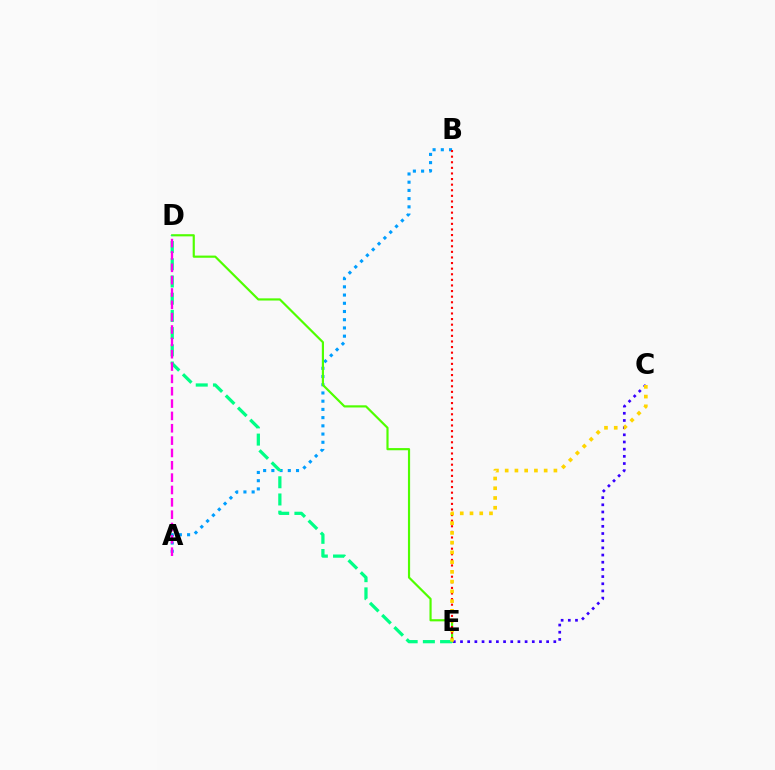{('A', 'B'): [{'color': '#009eff', 'line_style': 'dotted', 'thickness': 2.23}], ('D', 'E'): [{'color': '#4fff00', 'line_style': 'solid', 'thickness': 1.57}, {'color': '#00ff86', 'line_style': 'dashed', 'thickness': 2.34}], ('B', 'E'): [{'color': '#ff0000', 'line_style': 'dotted', 'thickness': 1.52}], ('A', 'D'): [{'color': '#ff00ed', 'line_style': 'dashed', 'thickness': 1.68}], ('C', 'E'): [{'color': '#3700ff', 'line_style': 'dotted', 'thickness': 1.95}, {'color': '#ffd500', 'line_style': 'dotted', 'thickness': 2.65}]}